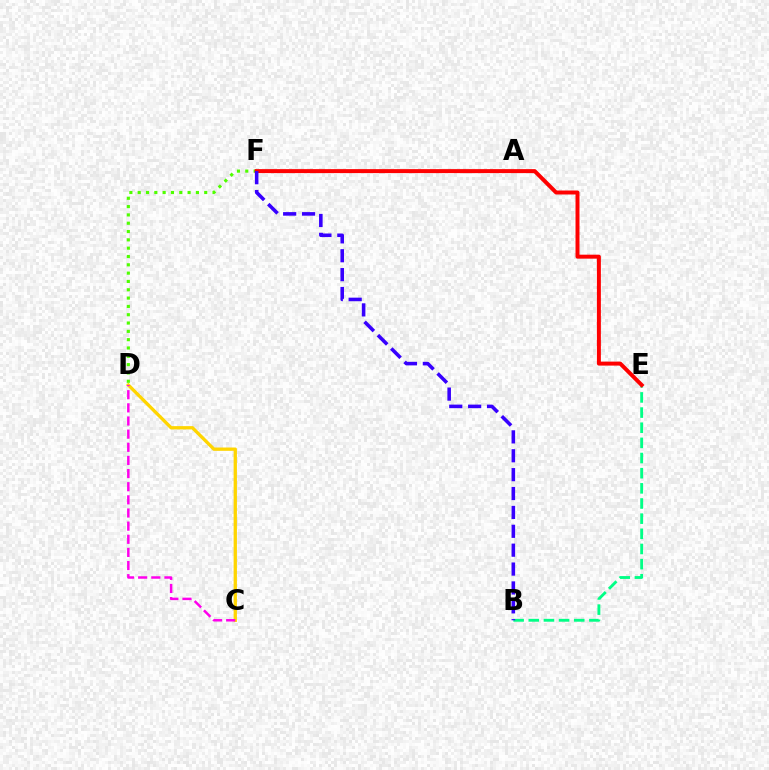{('C', 'D'): [{'color': '#ffd500', 'line_style': 'solid', 'thickness': 2.38}, {'color': '#ff00ed', 'line_style': 'dashed', 'thickness': 1.79}], ('B', 'E'): [{'color': '#00ff86', 'line_style': 'dashed', 'thickness': 2.06}], ('D', 'F'): [{'color': '#4fff00', 'line_style': 'dotted', 'thickness': 2.26}], ('A', 'F'): [{'color': '#009eff', 'line_style': 'dashed', 'thickness': 2.0}], ('E', 'F'): [{'color': '#ff0000', 'line_style': 'solid', 'thickness': 2.86}], ('B', 'F'): [{'color': '#3700ff', 'line_style': 'dashed', 'thickness': 2.57}]}